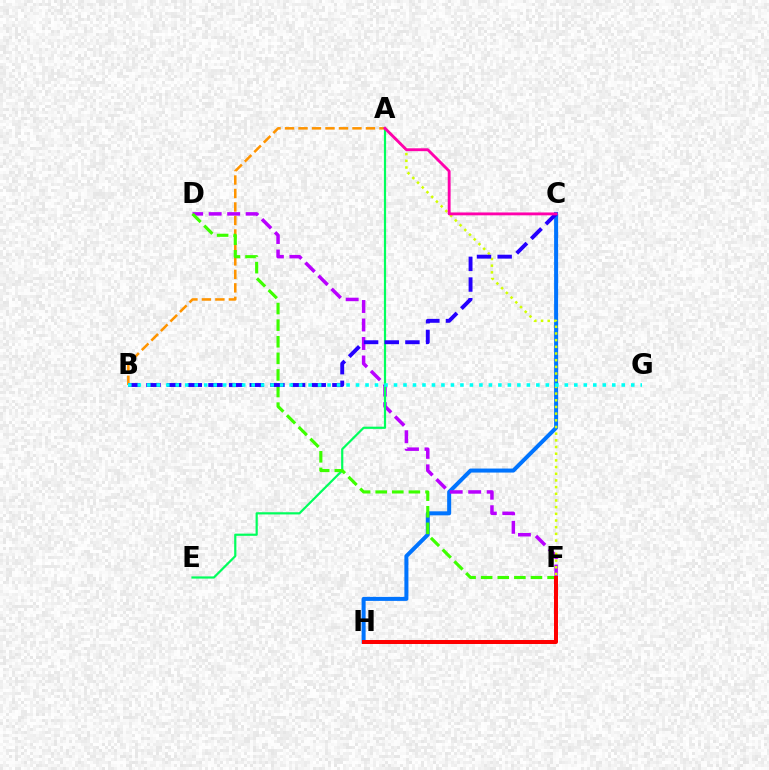{('C', 'H'): [{'color': '#0074ff', 'line_style': 'solid', 'thickness': 2.89}], ('A', 'B'): [{'color': '#ff9400', 'line_style': 'dashed', 'thickness': 1.83}], ('D', 'F'): [{'color': '#b900ff', 'line_style': 'dashed', 'thickness': 2.51}, {'color': '#3dff00', 'line_style': 'dashed', 'thickness': 2.25}], ('A', 'F'): [{'color': '#d1ff00', 'line_style': 'dotted', 'thickness': 1.82}], ('A', 'E'): [{'color': '#00ff5c', 'line_style': 'solid', 'thickness': 1.58}], ('F', 'H'): [{'color': '#ff0000', 'line_style': 'solid', 'thickness': 2.88}], ('B', 'C'): [{'color': '#2500ff', 'line_style': 'dashed', 'thickness': 2.81}], ('A', 'C'): [{'color': '#ff00ac', 'line_style': 'solid', 'thickness': 2.06}], ('B', 'G'): [{'color': '#00fff6', 'line_style': 'dotted', 'thickness': 2.58}]}